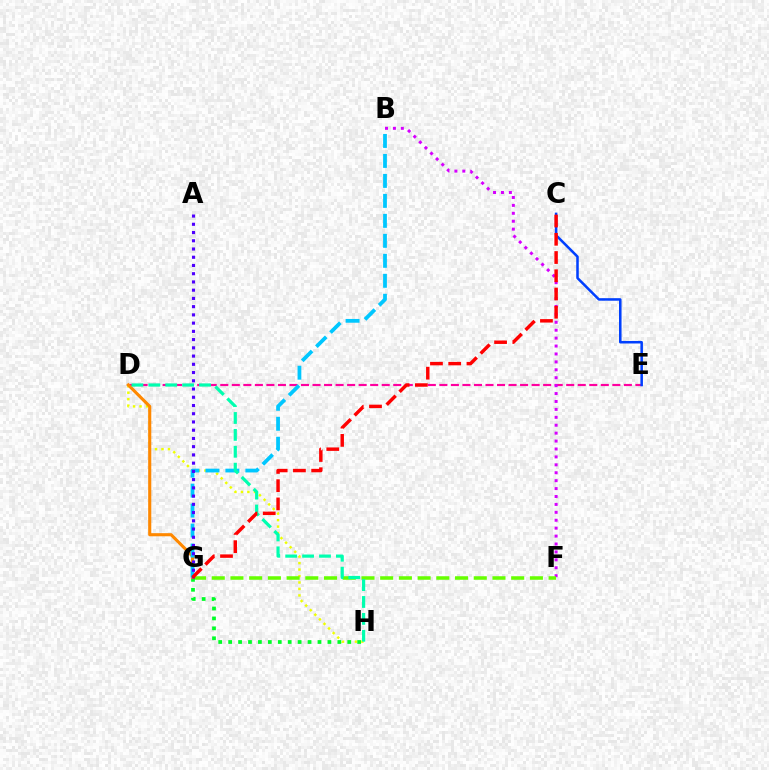{('D', 'E'): [{'color': '#ff00a0', 'line_style': 'dashed', 'thickness': 1.57}], ('D', 'H'): [{'color': '#eeff00', 'line_style': 'dotted', 'thickness': 1.76}, {'color': '#00ffaf', 'line_style': 'dashed', 'thickness': 2.3}], ('B', 'F'): [{'color': '#d600ff', 'line_style': 'dotted', 'thickness': 2.15}], ('F', 'G'): [{'color': '#66ff00', 'line_style': 'dashed', 'thickness': 2.54}], ('G', 'H'): [{'color': '#00ff27', 'line_style': 'dotted', 'thickness': 2.7}], ('D', 'G'): [{'color': '#ff8800', 'line_style': 'solid', 'thickness': 2.24}], ('C', 'E'): [{'color': '#003fff', 'line_style': 'solid', 'thickness': 1.82}], ('B', 'G'): [{'color': '#00c7ff', 'line_style': 'dashed', 'thickness': 2.71}], ('A', 'G'): [{'color': '#4f00ff', 'line_style': 'dotted', 'thickness': 2.24}], ('C', 'G'): [{'color': '#ff0000', 'line_style': 'dashed', 'thickness': 2.48}]}